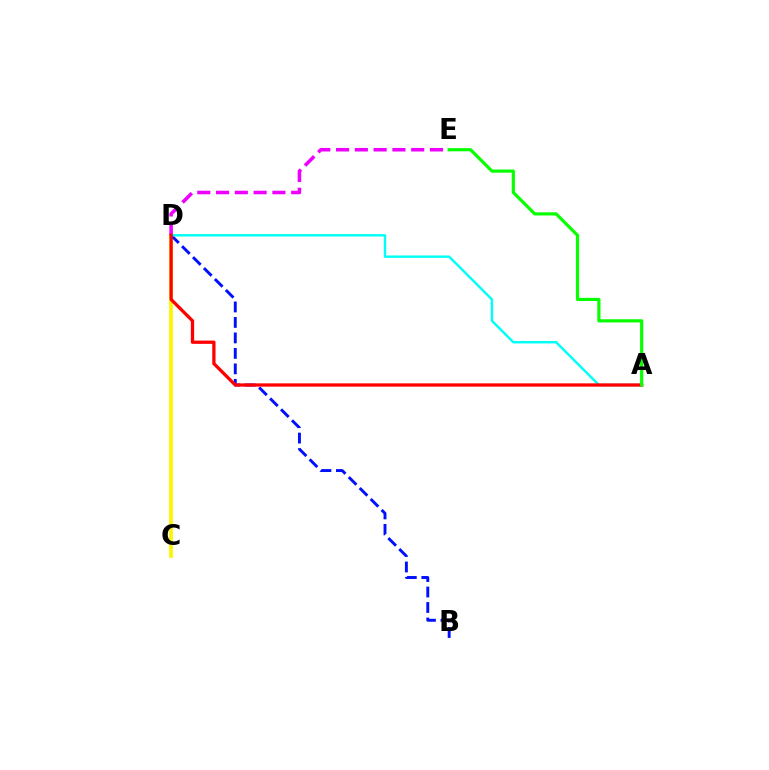{('C', 'D'): [{'color': '#fcf500', 'line_style': 'solid', 'thickness': 2.69}], ('B', 'D'): [{'color': '#0010ff', 'line_style': 'dashed', 'thickness': 2.1}], ('D', 'E'): [{'color': '#ee00ff', 'line_style': 'dashed', 'thickness': 2.55}], ('A', 'D'): [{'color': '#00fff6', 'line_style': 'solid', 'thickness': 1.75}, {'color': '#ff0000', 'line_style': 'solid', 'thickness': 2.36}], ('A', 'E'): [{'color': '#08ff00', 'line_style': 'solid', 'thickness': 2.29}]}